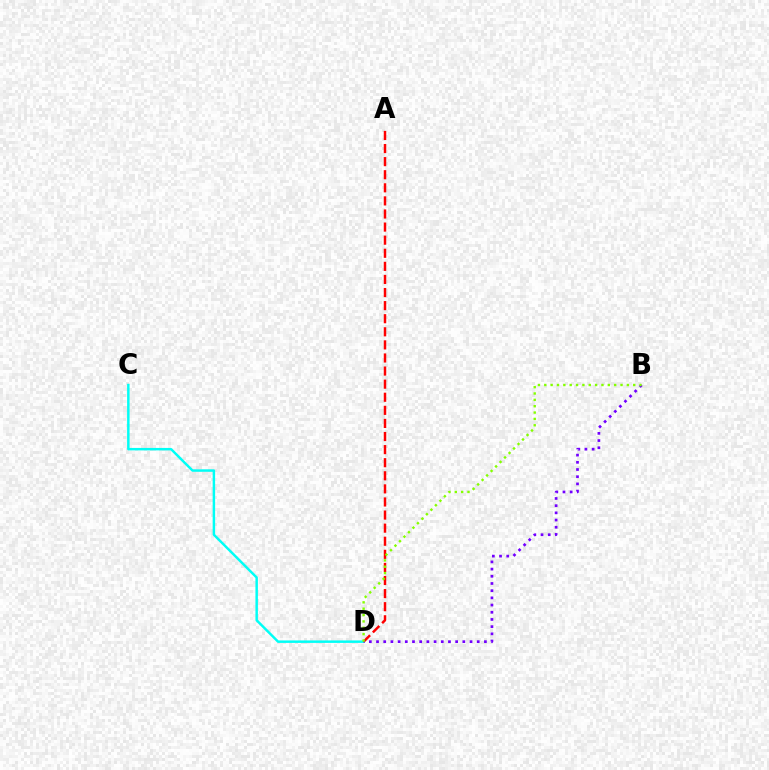{('C', 'D'): [{'color': '#00fff6', 'line_style': 'solid', 'thickness': 1.77}], ('A', 'D'): [{'color': '#ff0000', 'line_style': 'dashed', 'thickness': 1.78}], ('B', 'D'): [{'color': '#7200ff', 'line_style': 'dotted', 'thickness': 1.95}, {'color': '#84ff00', 'line_style': 'dotted', 'thickness': 1.73}]}